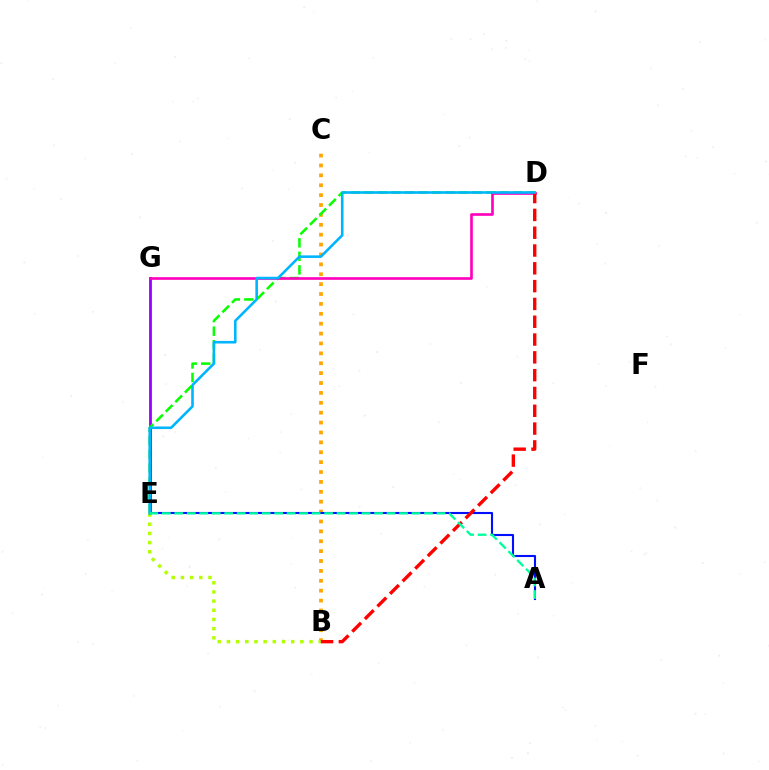{('B', 'C'): [{'color': '#ffa500', 'line_style': 'dotted', 'thickness': 2.69}], ('E', 'G'): [{'color': '#9b00ff', 'line_style': 'solid', 'thickness': 2.01}], ('D', 'E'): [{'color': '#08ff00', 'line_style': 'dashed', 'thickness': 1.84}, {'color': '#00b5ff', 'line_style': 'solid', 'thickness': 1.87}], ('A', 'E'): [{'color': '#0010ff', 'line_style': 'solid', 'thickness': 1.52}, {'color': '#00ff9d', 'line_style': 'dashed', 'thickness': 1.7}], ('D', 'G'): [{'color': '#ff00bd', 'line_style': 'solid', 'thickness': 1.91}], ('B', 'E'): [{'color': '#b3ff00', 'line_style': 'dotted', 'thickness': 2.49}], ('B', 'D'): [{'color': '#ff0000', 'line_style': 'dashed', 'thickness': 2.42}]}